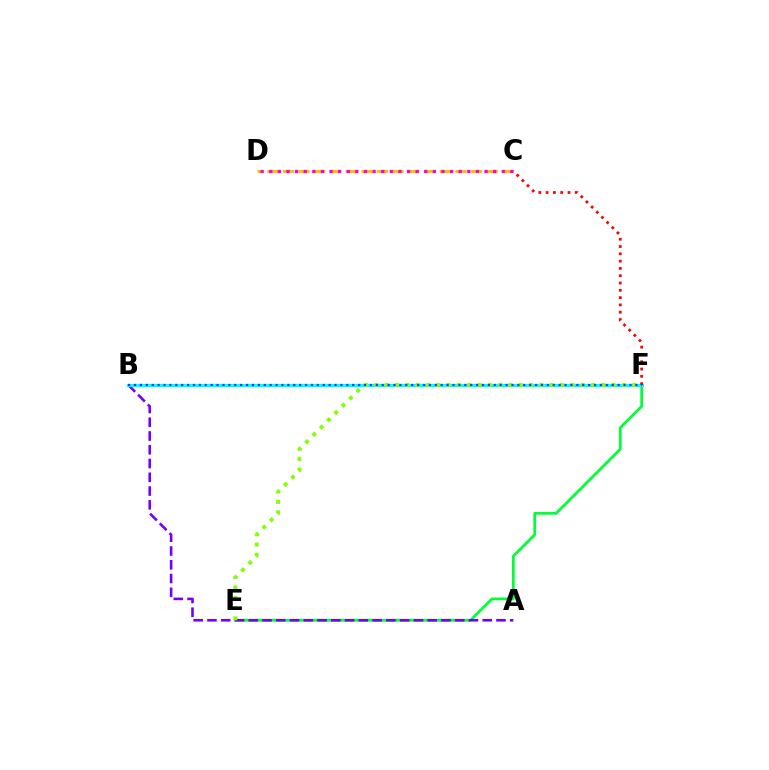{('E', 'F'): [{'color': '#00ff39', 'line_style': 'solid', 'thickness': 1.99}, {'color': '#84ff00', 'line_style': 'dotted', 'thickness': 2.8}], ('A', 'B'): [{'color': '#7200ff', 'line_style': 'dashed', 'thickness': 1.87}], ('B', 'F'): [{'color': '#00fff6', 'line_style': 'solid', 'thickness': 2.29}, {'color': '#004bff', 'line_style': 'dotted', 'thickness': 1.6}], ('C', 'D'): [{'color': '#ffbd00', 'line_style': 'dashed', 'thickness': 2.13}, {'color': '#ff00cf', 'line_style': 'dotted', 'thickness': 2.34}], ('C', 'F'): [{'color': '#ff0000', 'line_style': 'dotted', 'thickness': 1.98}]}